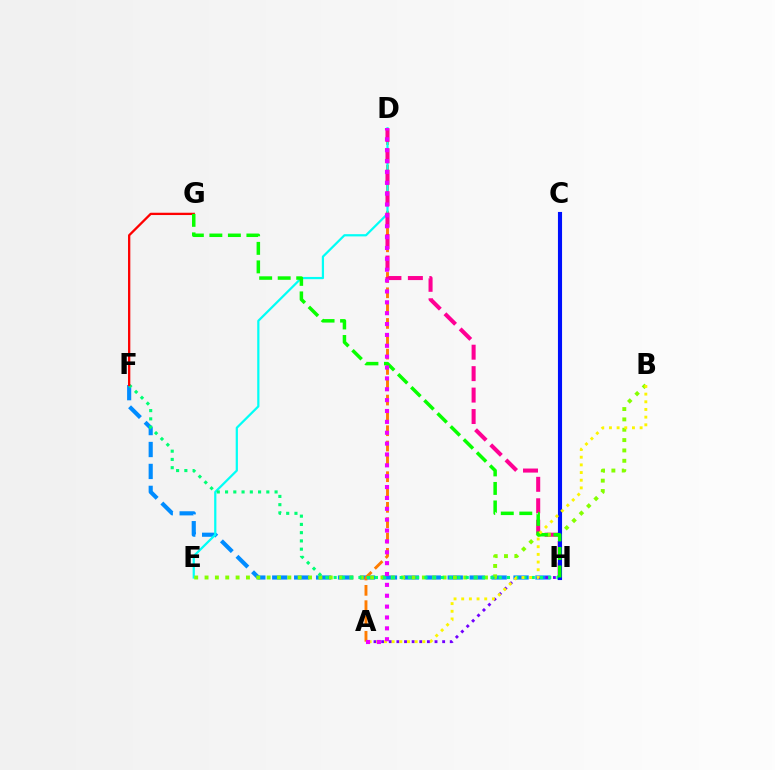{('F', 'H'): [{'color': '#008cff', 'line_style': 'dashed', 'thickness': 2.98}, {'color': '#00ff74', 'line_style': 'dotted', 'thickness': 2.24}], ('A', 'H'): [{'color': '#7200ff', 'line_style': 'dotted', 'thickness': 2.07}], ('A', 'D'): [{'color': '#ff7c00', 'line_style': 'dashed', 'thickness': 2.08}, {'color': '#ee00ff', 'line_style': 'dotted', 'thickness': 2.95}], ('D', 'E'): [{'color': '#00fff6', 'line_style': 'solid', 'thickness': 1.6}], ('D', 'H'): [{'color': '#ff0094', 'line_style': 'dashed', 'thickness': 2.91}], ('B', 'E'): [{'color': '#84ff00', 'line_style': 'dotted', 'thickness': 2.81}], ('C', 'H'): [{'color': '#0010ff', 'line_style': 'solid', 'thickness': 2.96}], ('F', 'G'): [{'color': '#ff0000', 'line_style': 'solid', 'thickness': 1.65}], ('G', 'H'): [{'color': '#08ff00', 'line_style': 'dashed', 'thickness': 2.52}], ('A', 'B'): [{'color': '#fcf500', 'line_style': 'dotted', 'thickness': 2.08}]}